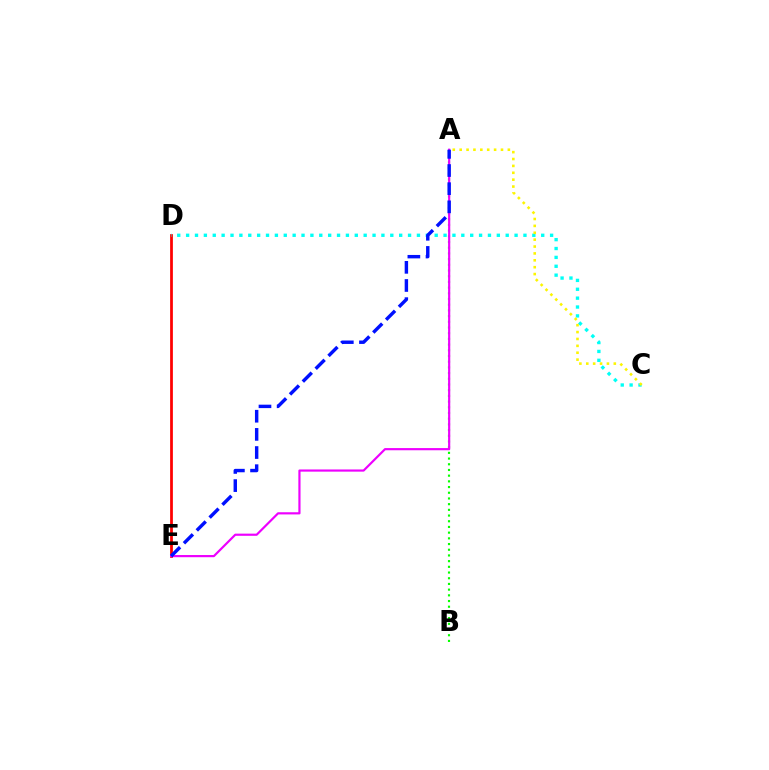{('D', 'E'): [{'color': '#ff0000', 'line_style': 'solid', 'thickness': 1.98}], ('C', 'D'): [{'color': '#00fff6', 'line_style': 'dotted', 'thickness': 2.41}], ('A', 'B'): [{'color': '#08ff00', 'line_style': 'dotted', 'thickness': 1.55}], ('A', 'C'): [{'color': '#fcf500', 'line_style': 'dotted', 'thickness': 1.87}], ('A', 'E'): [{'color': '#ee00ff', 'line_style': 'solid', 'thickness': 1.57}, {'color': '#0010ff', 'line_style': 'dashed', 'thickness': 2.47}]}